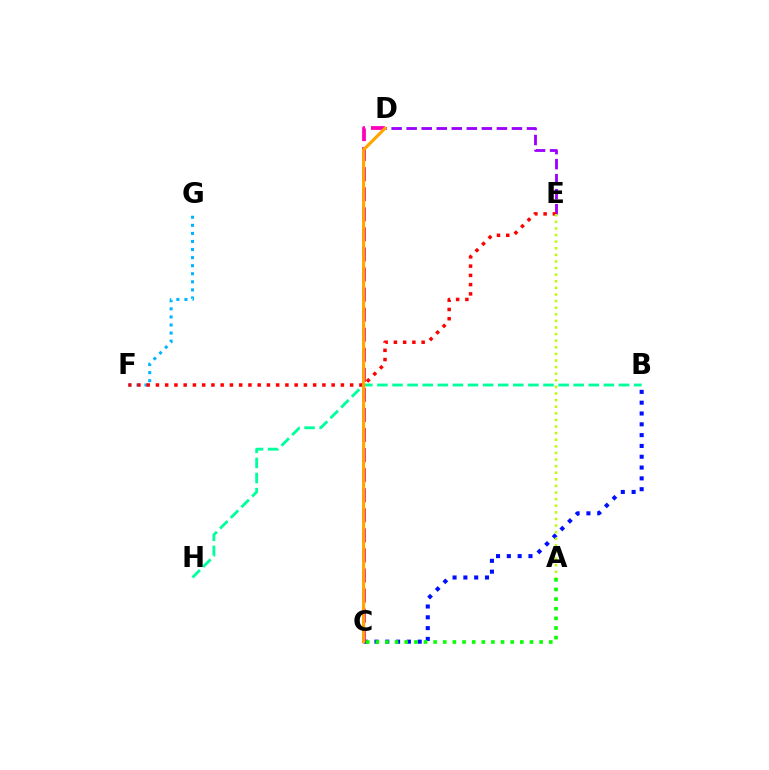{('B', 'C'): [{'color': '#0010ff', 'line_style': 'dotted', 'thickness': 2.94}], ('F', 'G'): [{'color': '#00b5ff', 'line_style': 'dotted', 'thickness': 2.19}], ('D', 'E'): [{'color': '#9b00ff', 'line_style': 'dashed', 'thickness': 2.04}], ('C', 'D'): [{'color': '#ff00bd', 'line_style': 'dashed', 'thickness': 2.73}, {'color': '#ffa500', 'line_style': 'solid', 'thickness': 2.27}], ('E', 'F'): [{'color': '#ff0000', 'line_style': 'dotted', 'thickness': 2.51}], ('A', 'C'): [{'color': '#08ff00', 'line_style': 'dotted', 'thickness': 2.62}], ('A', 'E'): [{'color': '#b3ff00', 'line_style': 'dotted', 'thickness': 1.79}], ('B', 'H'): [{'color': '#00ff9d', 'line_style': 'dashed', 'thickness': 2.05}]}